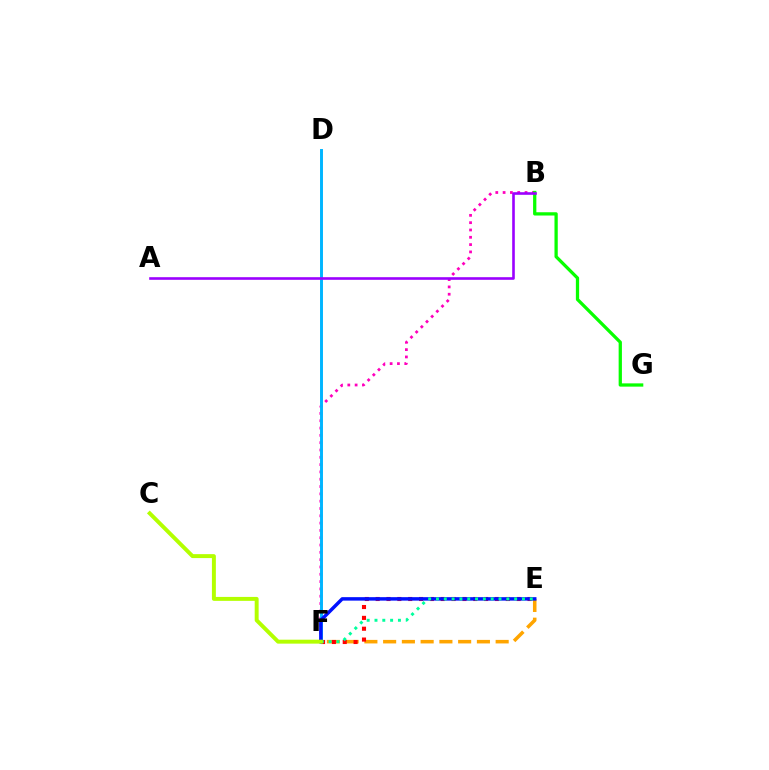{('E', 'F'): [{'color': '#ffa500', 'line_style': 'dashed', 'thickness': 2.55}, {'color': '#ff0000', 'line_style': 'dotted', 'thickness': 2.95}, {'color': '#0010ff', 'line_style': 'solid', 'thickness': 2.49}, {'color': '#00ff9d', 'line_style': 'dotted', 'thickness': 2.12}], ('B', 'F'): [{'color': '#ff00bd', 'line_style': 'dotted', 'thickness': 1.99}], ('D', 'F'): [{'color': '#00b5ff', 'line_style': 'solid', 'thickness': 2.12}], ('C', 'F'): [{'color': '#b3ff00', 'line_style': 'solid', 'thickness': 2.84}], ('B', 'G'): [{'color': '#08ff00', 'line_style': 'solid', 'thickness': 2.35}], ('A', 'B'): [{'color': '#9b00ff', 'line_style': 'solid', 'thickness': 1.89}]}